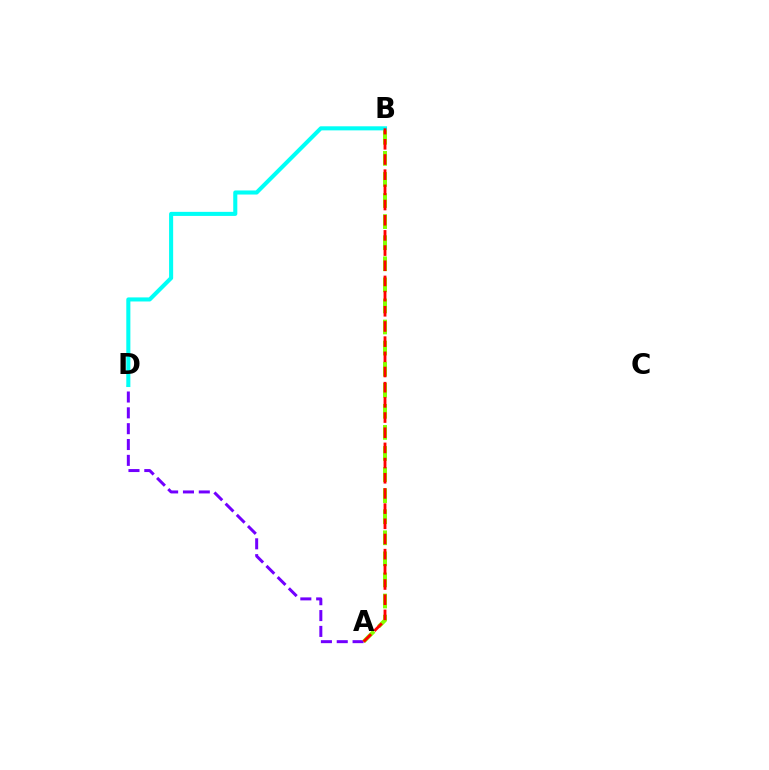{('A', 'D'): [{'color': '#7200ff', 'line_style': 'dashed', 'thickness': 2.15}], ('A', 'B'): [{'color': '#84ff00', 'line_style': 'dashed', 'thickness': 2.86}, {'color': '#ff0000', 'line_style': 'dashed', 'thickness': 2.06}], ('B', 'D'): [{'color': '#00fff6', 'line_style': 'solid', 'thickness': 2.93}]}